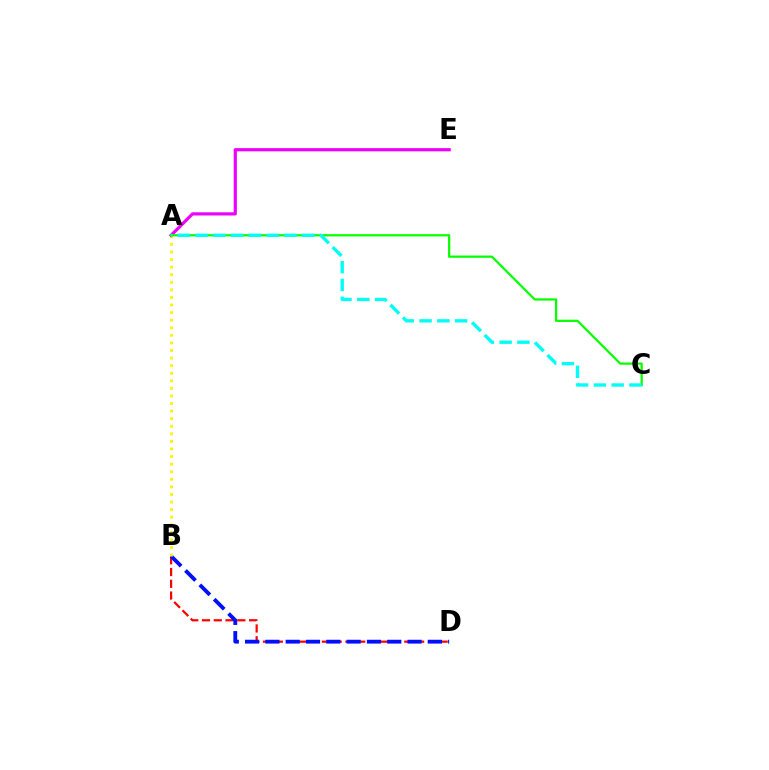{('B', 'D'): [{'color': '#ff0000', 'line_style': 'dashed', 'thickness': 1.6}, {'color': '#0010ff', 'line_style': 'dashed', 'thickness': 2.76}], ('A', 'B'): [{'color': '#fcf500', 'line_style': 'dotted', 'thickness': 2.06}], ('A', 'E'): [{'color': '#ee00ff', 'line_style': 'solid', 'thickness': 2.3}], ('A', 'C'): [{'color': '#08ff00', 'line_style': 'solid', 'thickness': 1.61}, {'color': '#00fff6', 'line_style': 'dashed', 'thickness': 2.42}]}